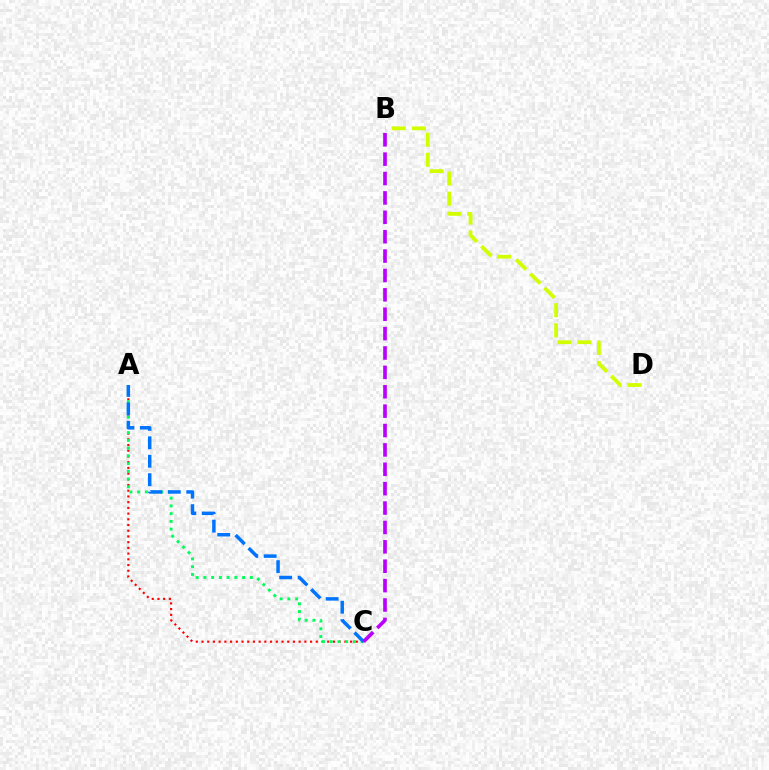{('B', 'D'): [{'color': '#d1ff00', 'line_style': 'dashed', 'thickness': 2.73}], ('A', 'C'): [{'color': '#ff0000', 'line_style': 'dotted', 'thickness': 1.55}, {'color': '#00ff5c', 'line_style': 'dotted', 'thickness': 2.1}, {'color': '#0074ff', 'line_style': 'dashed', 'thickness': 2.5}], ('B', 'C'): [{'color': '#b900ff', 'line_style': 'dashed', 'thickness': 2.63}]}